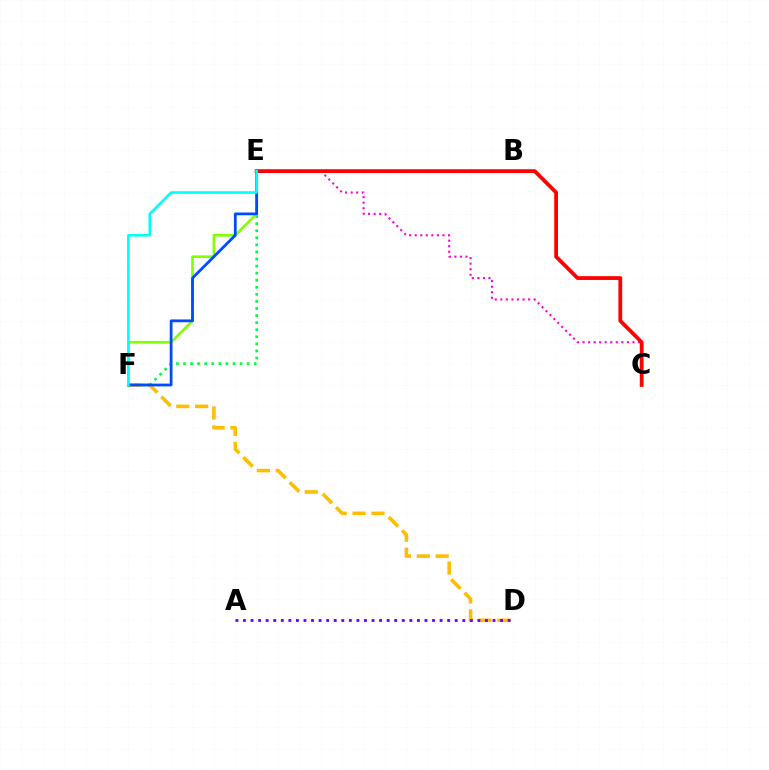{('C', 'E'): [{'color': '#ff00cf', 'line_style': 'dotted', 'thickness': 1.51}, {'color': '#ff0000', 'line_style': 'solid', 'thickness': 2.72}], ('E', 'F'): [{'color': '#00ff39', 'line_style': 'dotted', 'thickness': 1.92}, {'color': '#84ff00', 'line_style': 'solid', 'thickness': 1.92}, {'color': '#004bff', 'line_style': 'solid', 'thickness': 2.01}, {'color': '#00fff6', 'line_style': 'solid', 'thickness': 1.87}], ('D', 'F'): [{'color': '#ffbd00', 'line_style': 'dashed', 'thickness': 2.57}], ('A', 'D'): [{'color': '#7200ff', 'line_style': 'dotted', 'thickness': 2.05}]}